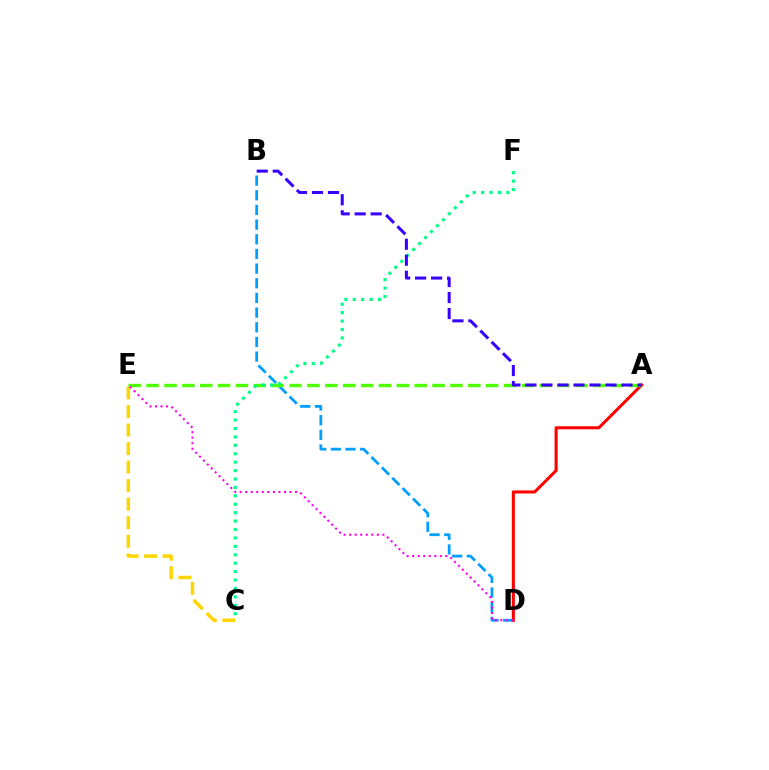{('B', 'D'): [{'color': '#009eff', 'line_style': 'dashed', 'thickness': 1.99}], ('C', 'E'): [{'color': '#ffd500', 'line_style': 'dashed', 'thickness': 2.52}], ('A', 'D'): [{'color': '#ff0000', 'line_style': 'solid', 'thickness': 2.2}], ('A', 'E'): [{'color': '#4fff00', 'line_style': 'dashed', 'thickness': 2.43}], ('C', 'F'): [{'color': '#00ff86', 'line_style': 'dotted', 'thickness': 2.29}], ('D', 'E'): [{'color': '#ff00ed', 'line_style': 'dotted', 'thickness': 1.5}], ('A', 'B'): [{'color': '#3700ff', 'line_style': 'dashed', 'thickness': 2.18}]}